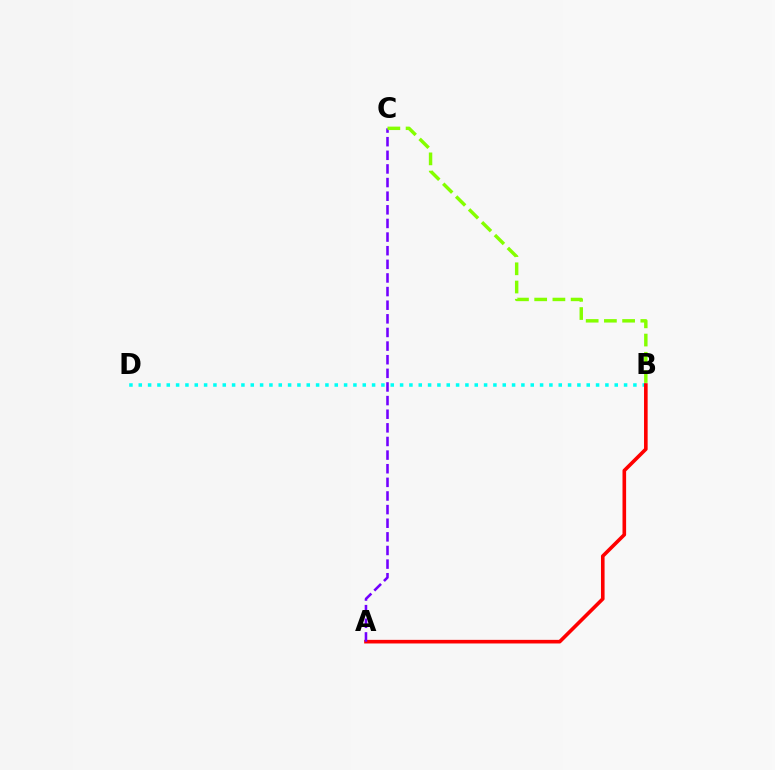{('B', 'D'): [{'color': '#00fff6', 'line_style': 'dotted', 'thickness': 2.54}], ('A', 'B'): [{'color': '#ff0000', 'line_style': 'solid', 'thickness': 2.6}], ('A', 'C'): [{'color': '#7200ff', 'line_style': 'dashed', 'thickness': 1.85}], ('B', 'C'): [{'color': '#84ff00', 'line_style': 'dashed', 'thickness': 2.48}]}